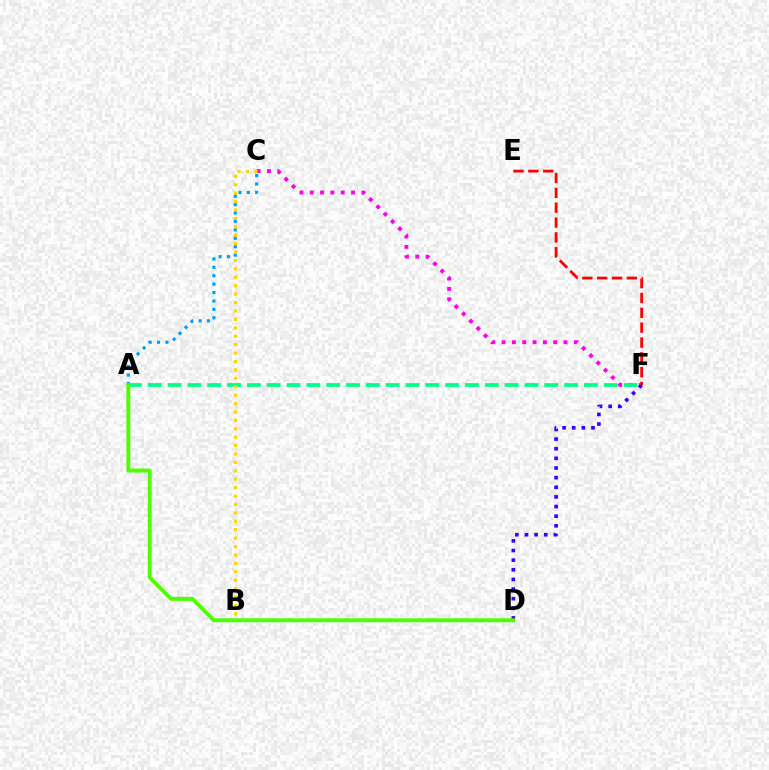{('A', 'C'): [{'color': '#009eff', 'line_style': 'dotted', 'thickness': 2.28}], ('C', 'F'): [{'color': '#ff00ed', 'line_style': 'dotted', 'thickness': 2.81}], ('A', 'F'): [{'color': '#00ff86', 'line_style': 'dashed', 'thickness': 2.69}], ('D', 'F'): [{'color': '#3700ff', 'line_style': 'dotted', 'thickness': 2.62}], ('E', 'F'): [{'color': '#ff0000', 'line_style': 'dashed', 'thickness': 2.02}], ('A', 'D'): [{'color': '#4fff00', 'line_style': 'solid', 'thickness': 2.82}], ('B', 'C'): [{'color': '#ffd500', 'line_style': 'dotted', 'thickness': 2.29}]}